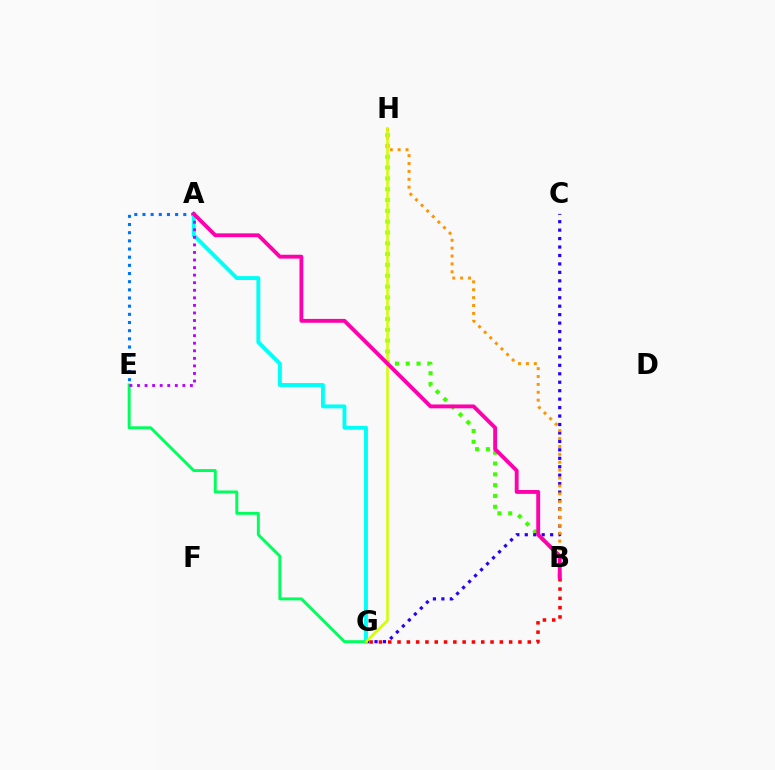{('B', 'H'): [{'color': '#3dff00', 'line_style': 'dotted', 'thickness': 2.94}, {'color': '#ff9400', 'line_style': 'dotted', 'thickness': 2.14}], ('C', 'G'): [{'color': '#2500ff', 'line_style': 'dotted', 'thickness': 2.3}], ('A', 'E'): [{'color': '#0074ff', 'line_style': 'dotted', 'thickness': 2.22}, {'color': '#b900ff', 'line_style': 'dotted', 'thickness': 2.05}], ('A', 'G'): [{'color': '#00fff6', 'line_style': 'solid', 'thickness': 2.8}], ('E', 'G'): [{'color': '#00ff5c', 'line_style': 'solid', 'thickness': 2.12}], ('G', 'H'): [{'color': '#d1ff00', 'line_style': 'solid', 'thickness': 1.84}], ('B', 'G'): [{'color': '#ff0000', 'line_style': 'dotted', 'thickness': 2.53}], ('A', 'B'): [{'color': '#ff00ac', 'line_style': 'solid', 'thickness': 2.78}]}